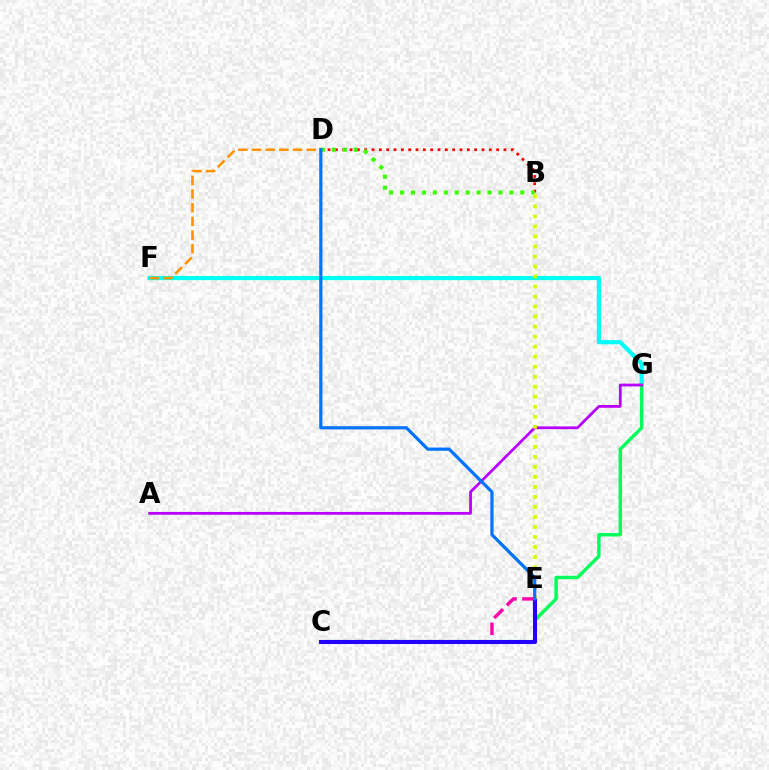{('B', 'D'): [{'color': '#ff0000', 'line_style': 'dotted', 'thickness': 1.99}, {'color': '#3dff00', 'line_style': 'dotted', 'thickness': 2.97}], ('F', 'G'): [{'color': '#00fff6', 'line_style': 'solid', 'thickness': 2.99}], ('C', 'E'): [{'color': '#ff00ac', 'line_style': 'dashed', 'thickness': 2.44}, {'color': '#2500ff', 'line_style': 'solid', 'thickness': 2.92}], ('C', 'G'): [{'color': '#00ff5c', 'line_style': 'solid', 'thickness': 2.49}], ('A', 'G'): [{'color': '#b900ff', 'line_style': 'solid', 'thickness': 2.0}], ('D', 'F'): [{'color': '#ff9400', 'line_style': 'dashed', 'thickness': 1.86}], ('B', 'E'): [{'color': '#d1ff00', 'line_style': 'dotted', 'thickness': 2.72}], ('D', 'E'): [{'color': '#0074ff', 'line_style': 'solid', 'thickness': 2.31}]}